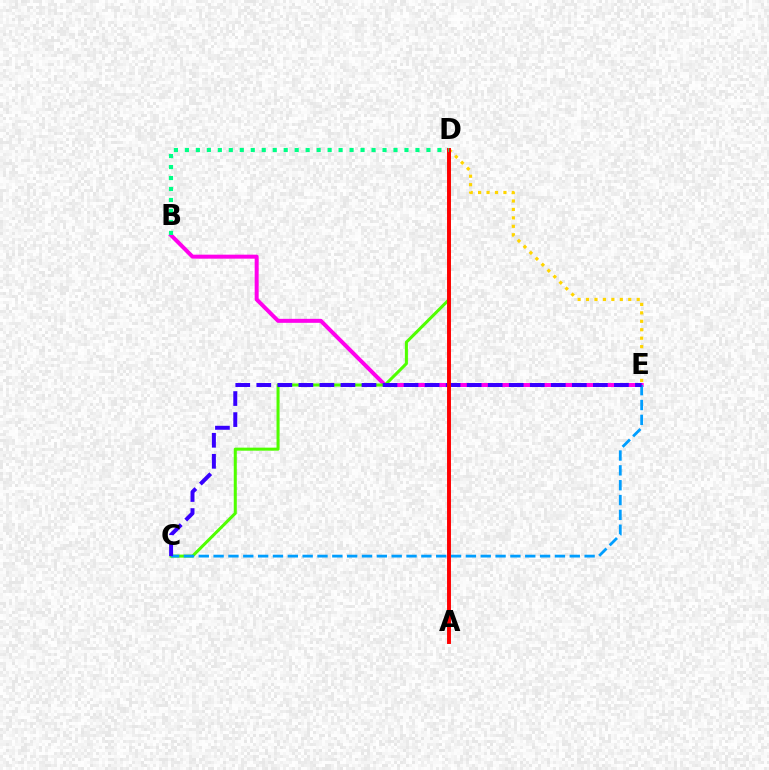{('B', 'E'): [{'color': '#ff00ed', 'line_style': 'solid', 'thickness': 2.87}], ('C', 'D'): [{'color': '#4fff00', 'line_style': 'solid', 'thickness': 2.19}], ('D', 'E'): [{'color': '#ffd500', 'line_style': 'dotted', 'thickness': 2.29}], ('C', 'E'): [{'color': '#009eff', 'line_style': 'dashed', 'thickness': 2.02}, {'color': '#3700ff', 'line_style': 'dashed', 'thickness': 2.86}], ('A', 'D'): [{'color': '#ff0000', 'line_style': 'solid', 'thickness': 2.82}], ('B', 'D'): [{'color': '#00ff86', 'line_style': 'dotted', 'thickness': 2.98}]}